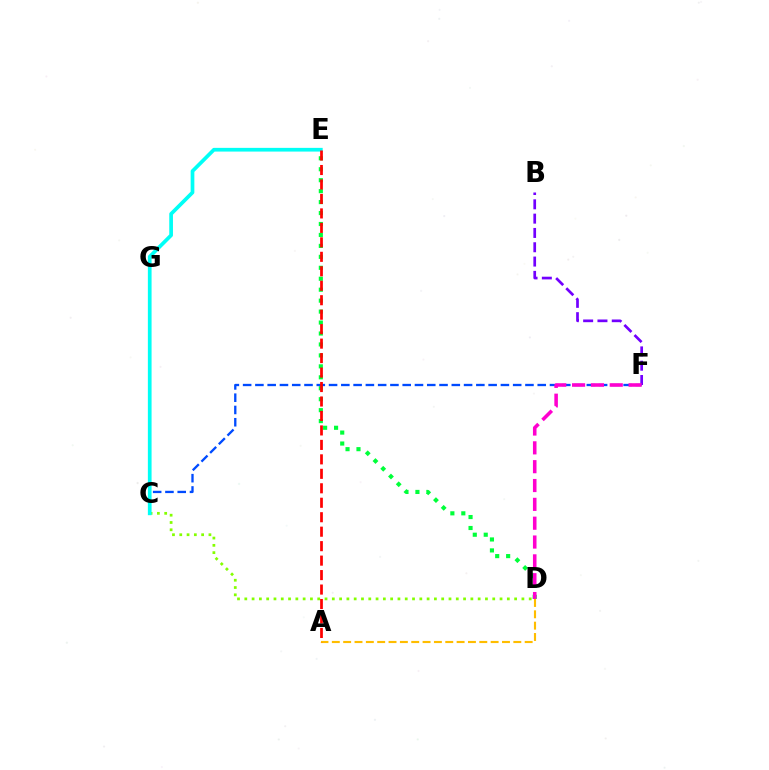{('B', 'F'): [{'color': '#7200ff', 'line_style': 'dashed', 'thickness': 1.94}], ('C', 'D'): [{'color': '#84ff00', 'line_style': 'dotted', 'thickness': 1.98}], ('D', 'E'): [{'color': '#00ff39', 'line_style': 'dotted', 'thickness': 2.98}], ('A', 'D'): [{'color': '#ffbd00', 'line_style': 'dashed', 'thickness': 1.54}], ('C', 'F'): [{'color': '#004bff', 'line_style': 'dashed', 'thickness': 1.67}], ('D', 'F'): [{'color': '#ff00cf', 'line_style': 'dashed', 'thickness': 2.56}], ('C', 'E'): [{'color': '#00fff6', 'line_style': 'solid', 'thickness': 2.67}], ('A', 'E'): [{'color': '#ff0000', 'line_style': 'dashed', 'thickness': 1.97}]}